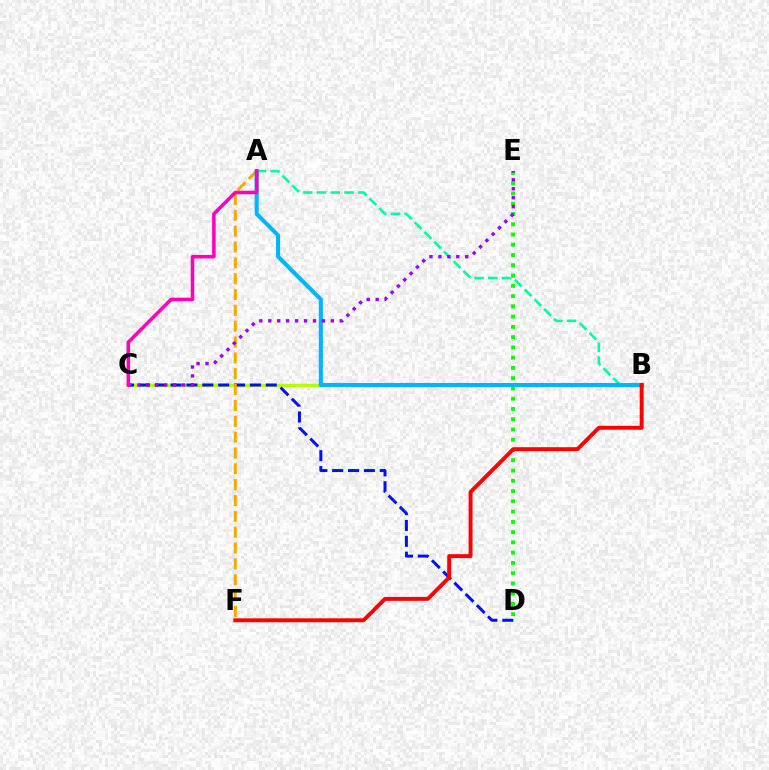{('B', 'C'): [{'color': '#b3ff00', 'line_style': 'solid', 'thickness': 2.5}], ('C', 'D'): [{'color': '#0010ff', 'line_style': 'dashed', 'thickness': 2.16}], ('A', 'F'): [{'color': '#ffa500', 'line_style': 'dashed', 'thickness': 2.15}], ('D', 'E'): [{'color': '#08ff00', 'line_style': 'dotted', 'thickness': 2.79}], ('A', 'B'): [{'color': '#00ff9d', 'line_style': 'dashed', 'thickness': 1.87}, {'color': '#00b5ff', 'line_style': 'solid', 'thickness': 2.93}], ('B', 'F'): [{'color': '#ff0000', 'line_style': 'solid', 'thickness': 2.82}], ('C', 'E'): [{'color': '#9b00ff', 'line_style': 'dotted', 'thickness': 2.43}], ('A', 'C'): [{'color': '#ff00bd', 'line_style': 'solid', 'thickness': 2.55}]}